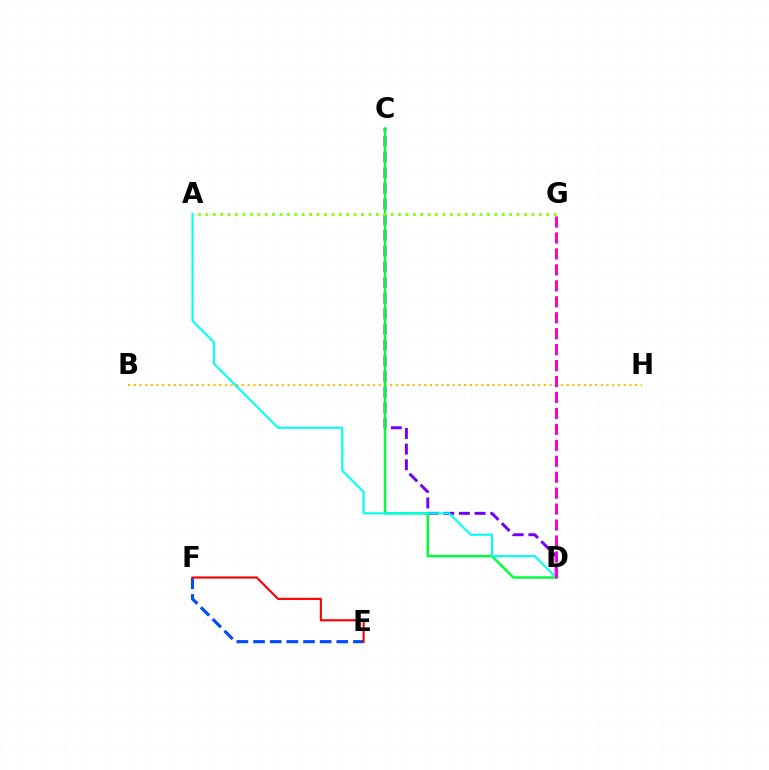{('C', 'D'): [{'color': '#7200ff', 'line_style': 'dashed', 'thickness': 2.13}, {'color': '#00ff39', 'line_style': 'solid', 'thickness': 1.77}], ('E', 'F'): [{'color': '#004bff', 'line_style': 'dashed', 'thickness': 2.26}, {'color': '#ff0000', 'line_style': 'solid', 'thickness': 1.53}], ('B', 'H'): [{'color': '#ffbd00', 'line_style': 'dotted', 'thickness': 1.55}], ('A', 'D'): [{'color': '#00fff6', 'line_style': 'solid', 'thickness': 1.51}], ('A', 'G'): [{'color': '#84ff00', 'line_style': 'dotted', 'thickness': 2.01}], ('D', 'G'): [{'color': '#ff00cf', 'line_style': 'dashed', 'thickness': 2.17}]}